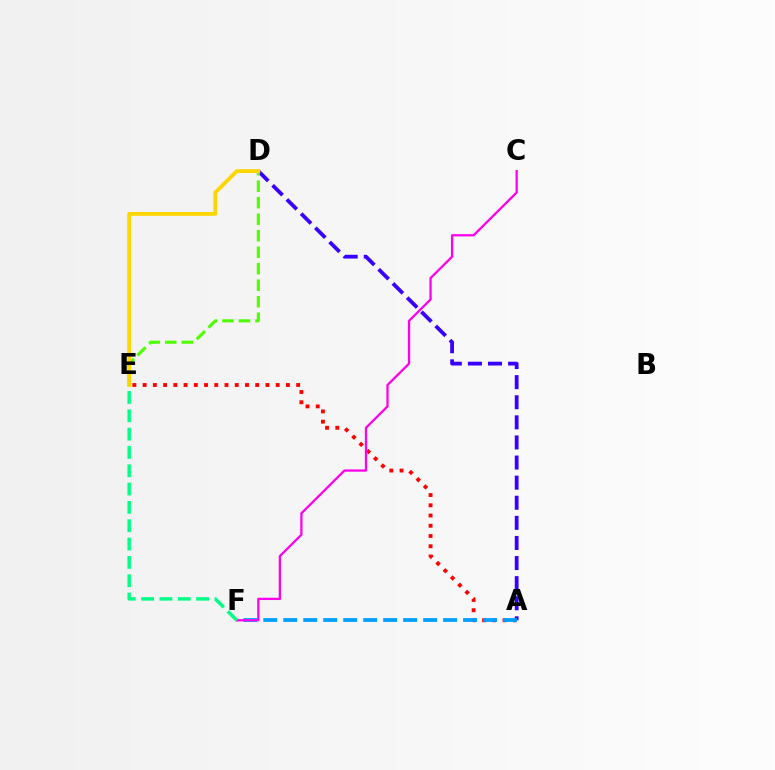{('A', 'D'): [{'color': '#3700ff', 'line_style': 'dashed', 'thickness': 2.73}], ('A', 'E'): [{'color': '#ff0000', 'line_style': 'dotted', 'thickness': 2.78}], ('A', 'F'): [{'color': '#009eff', 'line_style': 'dashed', 'thickness': 2.71}], ('C', 'F'): [{'color': '#ff00ed', 'line_style': 'solid', 'thickness': 1.64}], ('D', 'E'): [{'color': '#4fff00', 'line_style': 'dashed', 'thickness': 2.24}, {'color': '#ffd500', 'line_style': 'solid', 'thickness': 2.75}], ('E', 'F'): [{'color': '#00ff86', 'line_style': 'dashed', 'thickness': 2.49}]}